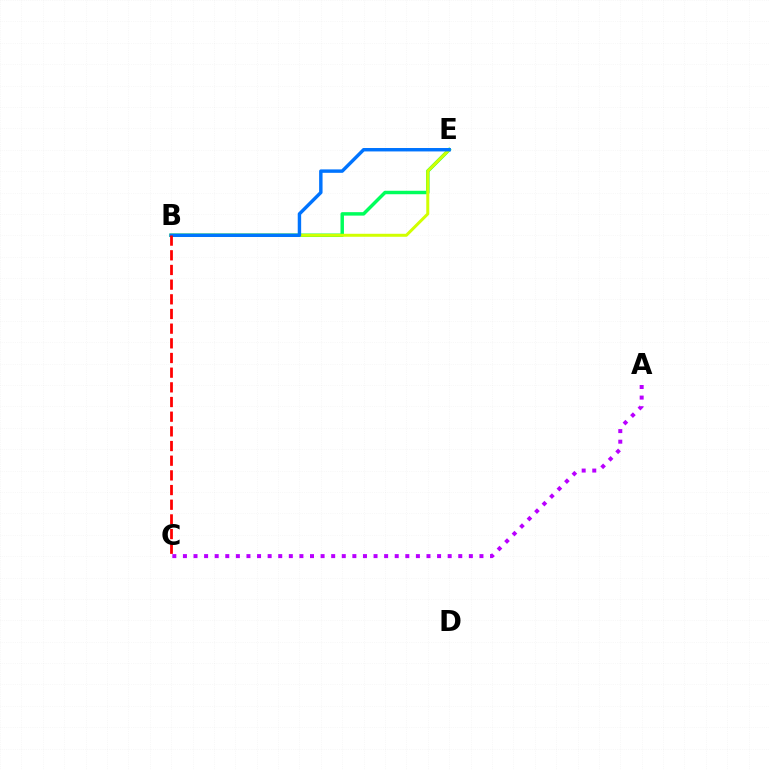{('B', 'E'): [{'color': '#00ff5c', 'line_style': 'solid', 'thickness': 2.49}, {'color': '#d1ff00', 'line_style': 'solid', 'thickness': 2.16}, {'color': '#0074ff', 'line_style': 'solid', 'thickness': 2.47}], ('A', 'C'): [{'color': '#b900ff', 'line_style': 'dotted', 'thickness': 2.88}], ('B', 'C'): [{'color': '#ff0000', 'line_style': 'dashed', 'thickness': 1.99}]}